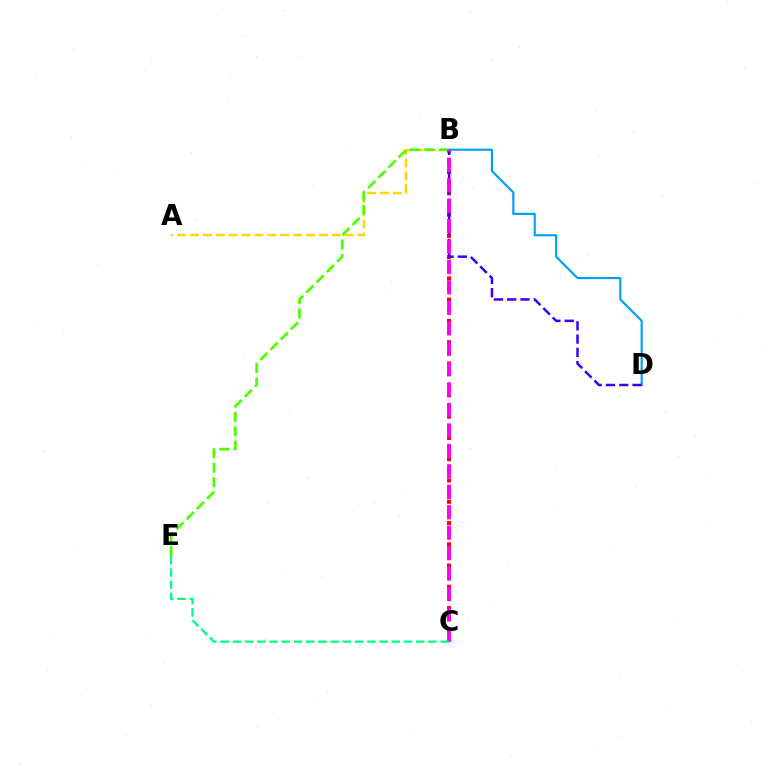{('A', 'B'): [{'color': '#ffd500', 'line_style': 'dashed', 'thickness': 1.75}], ('B', 'C'): [{'color': '#ff0000', 'line_style': 'dotted', 'thickness': 2.89}, {'color': '#ff00ed', 'line_style': 'dashed', 'thickness': 2.78}], ('B', 'D'): [{'color': '#009eff', 'line_style': 'solid', 'thickness': 1.55}, {'color': '#3700ff', 'line_style': 'dashed', 'thickness': 1.8}], ('B', 'E'): [{'color': '#4fff00', 'line_style': 'dashed', 'thickness': 1.96}], ('C', 'E'): [{'color': '#00ff86', 'line_style': 'dashed', 'thickness': 1.66}]}